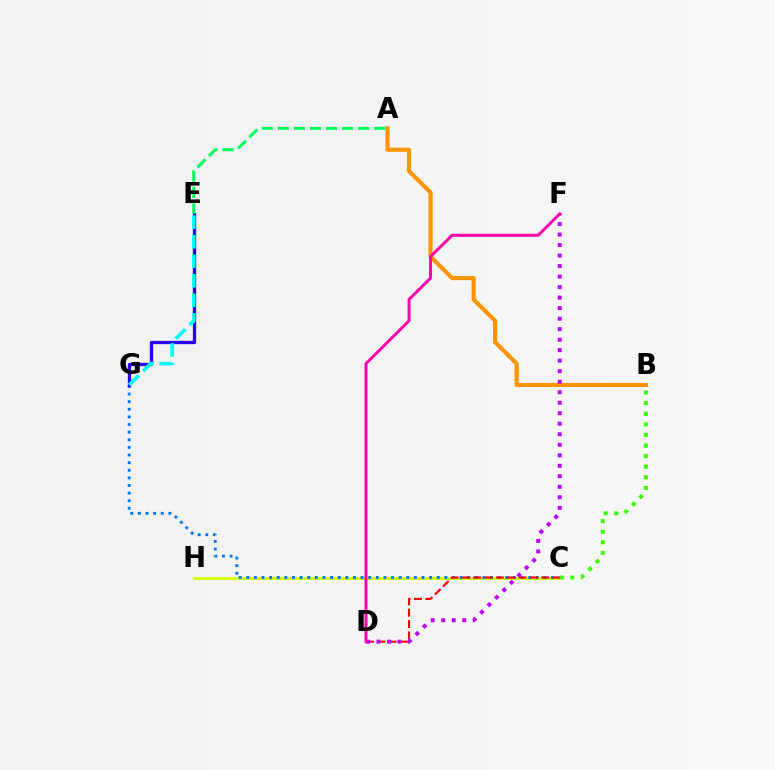{('C', 'H'): [{'color': '#d1ff00', 'line_style': 'solid', 'thickness': 2.02}], ('C', 'G'): [{'color': '#0074ff', 'line_style': 'dotted', 'thickness': 2.07}], ('C', 'D'): [{'color': '#ff0000', 'line_style': 'dashed', 'thickness': 1.54}], ('A', 'B'): [{'color': '#ff9400', 'line_style': 'solid', 'thickness': 2.99}], ('D', 'F'): [{'color': '#b900ff', 'line_style': 'dotted', 'thickness': 2.86}, {'color': '#ff00ac', 'line_style': 'solid', 'thickness': 2.13}], ('E', 'G'): [{'color': '#2500ff', 'line_style': 'solid', 'thickness': 2.4}, {'color': '#00fff6', 'line_style': 'dashed', 'thickness': 2.66}], ('B', 'C'): [{'color': '#3dff00', 'line_style': 'dotted', 'thickness': 2.88}], ('A', 'E'): [{'color': '#00ff5c', 'line_style': 'dashed', 'thickness': 2.18}]}